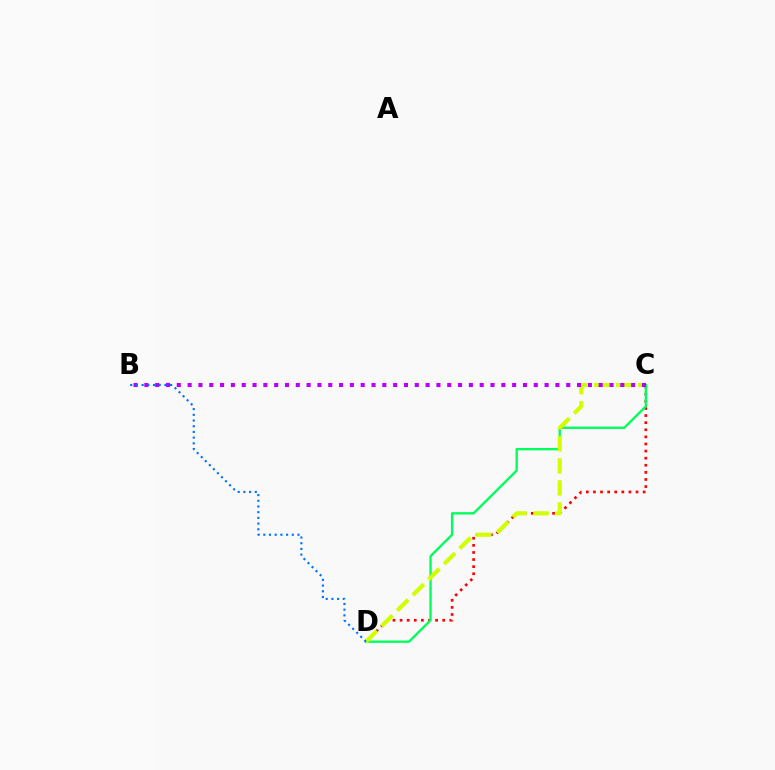{('C', 'D'): [{'color': '#ff0000', 'line_style': 'dotted', 'thickness': 1.93}, {'color': '#00ff5c', 'line_style': 'solid', 'thickness': 1.69}, {'color': '#d1ff00', 'line_style': 'dashed', 'thickness': 2.99}], ('B', 'C'): [{'color': '#b900ff', 'line_style': 'dotted', 'thickness': 2.94}], ('B', 'D'): [{'color': '#0074ff', 'line_style': 'dotted', 'thickness': 1.55}]}